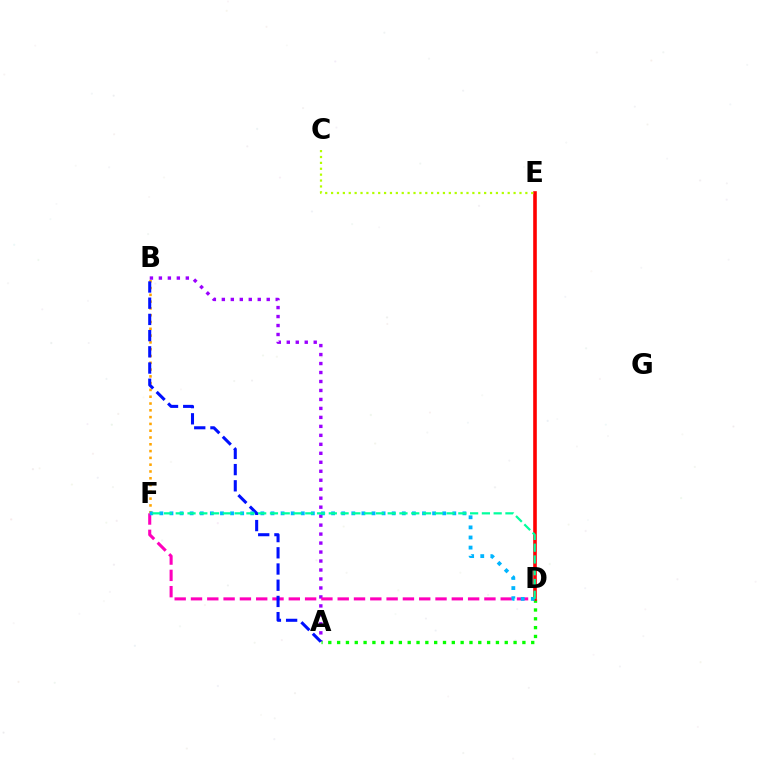{('B', 'F'): [{'color': '#ffa500', 'line_style': 'dotted', 'thickness': 1.85}], ('A', 'B'): [{'color': '#9b00ff', 'line_style': 'dotted', 'thickness': 2.44}, {'color': '#0010ff', 'line_style': 'dashed', 'thickness': 2.2}], ('A', 'D'): [{'color': '#08ff00', 'line_style': 'dotted', 'thickness': 2.4}], ('D', 'F'): [{'color': '#ff00bd', 'line_style': 'dashed', 'thickness': 2.21}, {'color': '#00b5ff', 'line_style': 'dotted', 'thickness': 2.74}, {'color': '#00ff9d', 'line_style': 'dashed', 'thickness': 1.6}], ('D', 'E'): [{'color': '#ff0000', 'line_style': 'solid', 'thickness': 2.6}], ('C', 'E'): [{'color': '#b3ff00', 'line_style': 'dotted', 'thickness': 1.6}]}